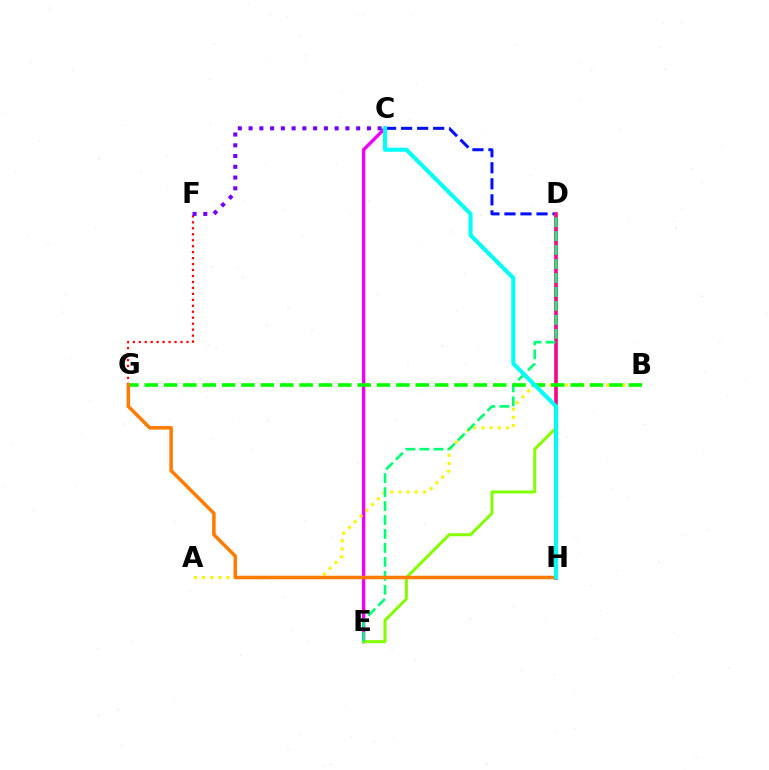{('D', 'H'): [{'color': '#008cff', 'line_style': 'dashed', 'thickness': 1.6}, {'color': '#ff0094', 'line_style': 'solid', 'thickness': 2.54}], ('C', 'E'): [{'color': '#ee00ff', 'line_style': 'solid', 'thickness': 2.44}], ('F', 'G'): [{'color': '#ff0000', 'line_style': 'dotted', 'thickness': 1.62}], ('A', 'B'): [{'color': '#fcf500', 'line_style': 'dotted', 'thickness': 2.21}], ('C', 'F'): [{'color': '#7200ff', 'line_style': 'dotted', 'thickness': 2.92}], ('C', 'D'): [{'color': '#0010ff', 'line_style': 'dashed', 'thickness': 2.18}], ('D', 'E'): [{'color': '#84ff00', 'line_style': 'solid', 'thickness': 2.17}, {'color': '#00ff74', 'line_style': 'dashed', 'thickness': 1.9}], ('B', 'G'): [{'color': '#08ff00', 'line_style': 'dashed', 'thickness': 2.63}], ('G', 'H'): [{'color': '#ff7c00', 'line_style': 'solid', 'thickness': 2.54}], ('C', 'H'): [{'color': '#00fff6', 'line_style': 'solid', 'thickness': 2.94}]}